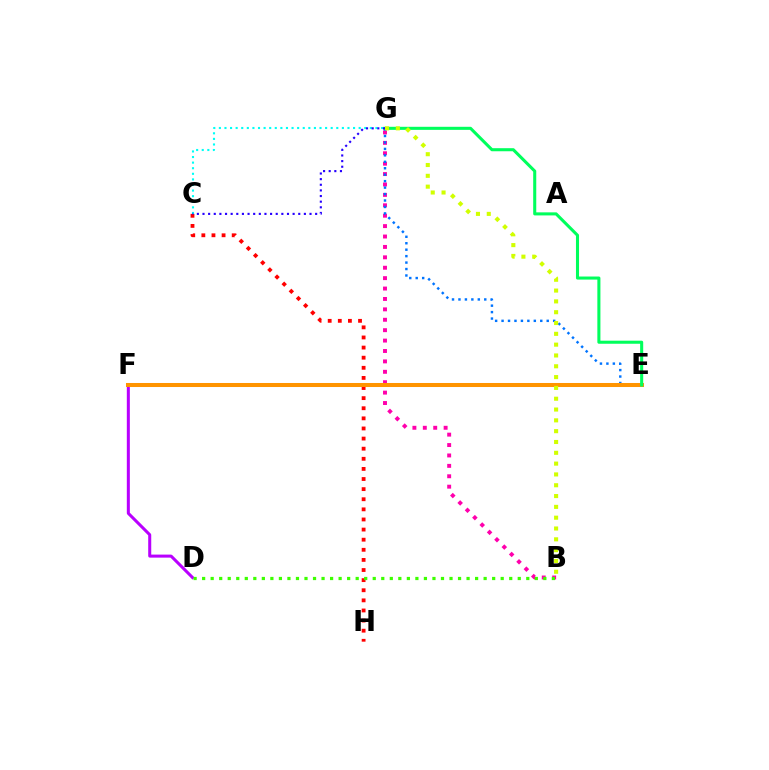{('D', 'F'): [{'color': '#b900ff', 'line_style': 'solid', 'thickness': 2.18}], ('B', 'G'): [{'color': '#ff00ac', 'line_style': 'dotted', 'thickness': 2.83}, {'color': '#d1ff00', 'line_style': 'dotted', 'thickness': 2.94}], ('E', 'G'): [{'color': '#0074ff', 'line_style': 'dotted', 'thickness': 1.75}, {'color': '#00ff5c', 'line_style': 'solid', 'thickness': 2.21}], ('C', 'H'): [{'color': '#ff0000', 'line_style': 'dotted', 'thickness': 2.75}], ('C', 'G'): [{'color': '#00fff6', 'line_style': 'dotted', 'thickness': 1.52}, {'color': '#2500ff', 'line_style': 'dotted', 'thickness': 1.53}], ('E', 'F'): [{'color': '#ff9400', 'line_style': 'solid', 'thickness': 2.9}], ('B', 'D'): [{'color': '#3dff00', 'line_style': 'dotted', 'thickness': 2.32}]}